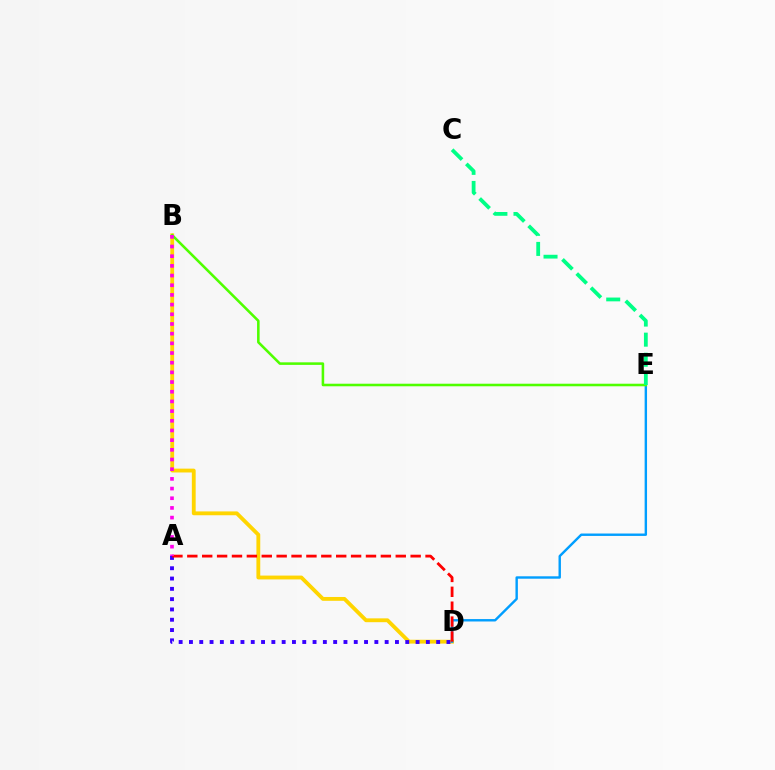{('B', 'D'): [{'color': '#ffd500', 'line_style': 'solid', 'thickness': 2.76}], ('D', 'E'): [{'color': '#009eff', 'line_style': 'solid', 'thickness': 1.73}], ('A', 'D'): [{'color': '#3700ff', 'line_style': 'dotted', 'thickness': 2.8}, {'color': '#ff0000', 'line_style': 'dashed', 'thickness': 2.02}], ('B', 'E'): [{'color': '#4fff00', 'line_style': 'solid', 'thickness': 1.84}], ('C', 'E'): [{'color': '#00ff86', 'line_style': 'dashed', 'thickness': 2.73}], ('A', 'B'): [{'color': '#ff00ed', 'line_style': 'dotted', 'thickness': 2.63}]}